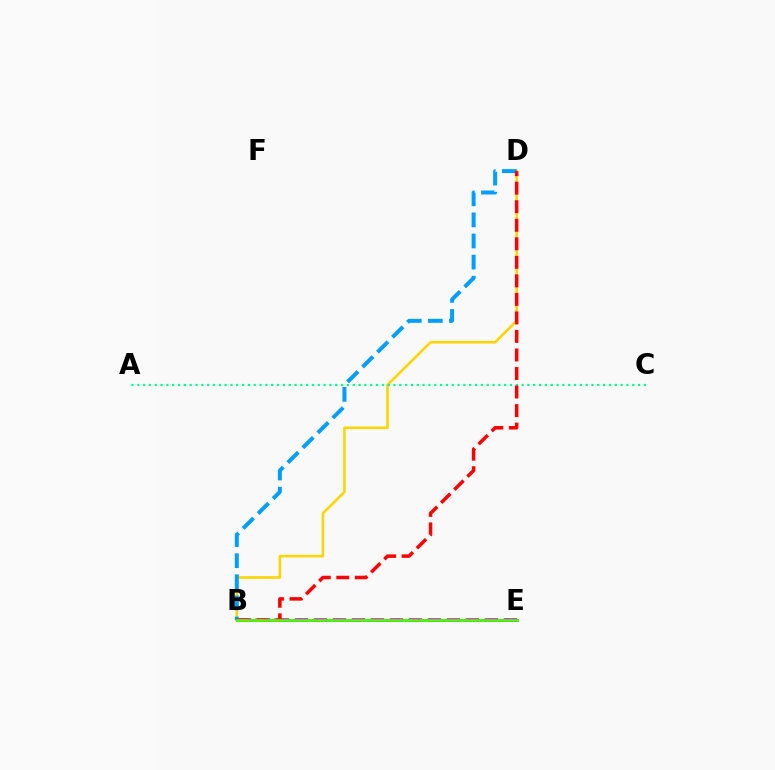{('B', 'E'): [{'color': '#ff00ed', 'line_style': 'dashed', 'thickness': 2.58}, {'color': '#3700ff', 'line_style': 'solid', 'thickness': 1.91}, {'color': '#4fff00', 'line_style': 'solid', 'thickness': 1.98}], ('B', 'D'): [{'color': '#ffd500', 'line_style': 'solid', 'thickness': 1.87}, {'color': '#009eff', 'line_style': 'dashed', 'thickness': 2.87}, {'color': '#ff0000', 'line_style': 'dashed', 'thickness': 2.52}], ('A', 'C'): [{'color': '#00ff86', 'line_style': 'dotted', 'thickness': 1.58}]}